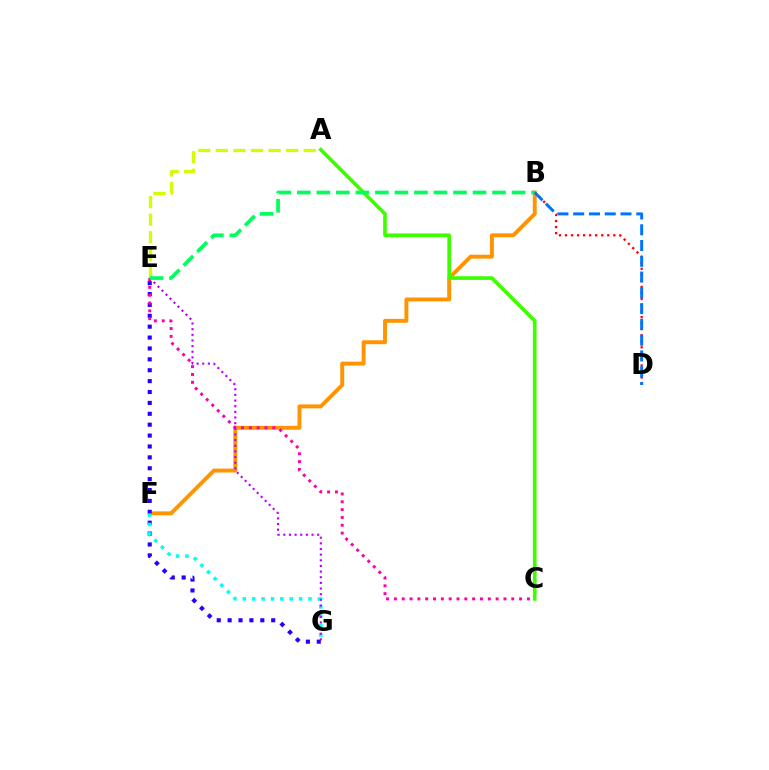{('A', 'E'): [{'color': '#d1ff00', 'line_style': 'dashed', 'thickness': 2.39}], ('B', 'F'): [{'color': '#ff9400', 'line_style': 'solid', 'thickness': 2.82}], ('A', 'C'): [{'color': '#3dff00', 'line_style': 'solid', 'thickness': 2.64}], ('E', 'G'): [{'color': '#2500ff', 'line_style': 'dotted', 'thickness': 2.96}, {'color': '#b900ff', 'line_style': 'dotted', 'thickness': 1.53}], ('B', 'D'): [{'color': '#ff0000', 'line_style': 'dotted', 'thickness': 1.64}, {'color': '#0074ff', 'line_style': 'dashed', 'thickness': 2.14}], ('F', 'G'): [{'color': '#00fff6', 'line_style': 'dotted', 'thickness': 2.55}], ('C', 'E'): [{'color': '#ff00ac', 'line_style': 'dotted', 'thickness': 2.13}], ('B', 'E'): [{'color': '#00ff5c', 'line_style': 'dashed', 'thickness': 2.65}]}